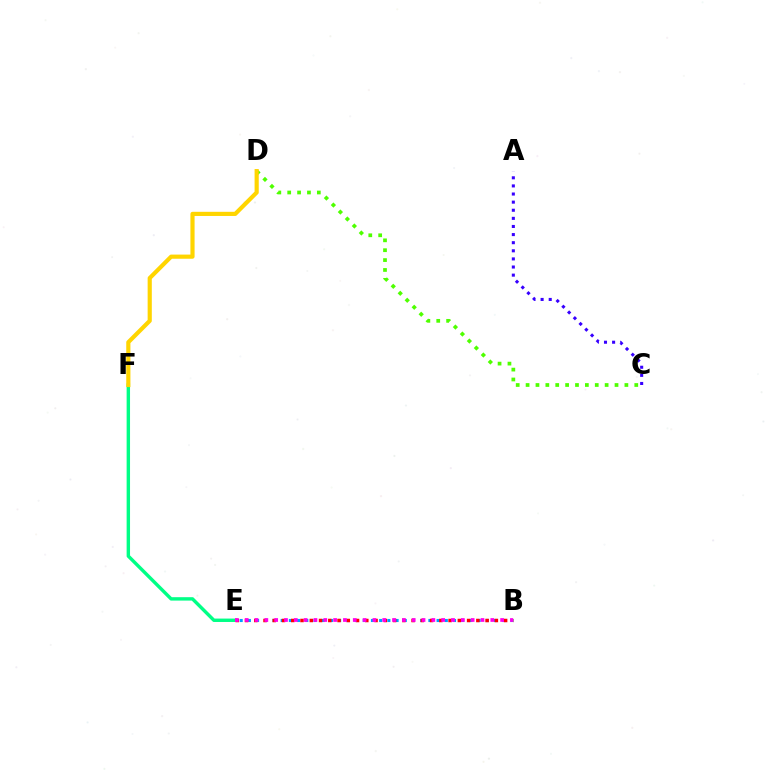{('E', 'F'): [{'color': '#00ff86', 'line_style': 'solid', 'thickness': 2.45}], ('B', 'E'): [{'color': '#009eff', 'line_style': 'dotted', 'thickness': 2.23}, {'color': '#ff0000', 'line_style': 'dotted', 'thickness': 2.51}, {'color': '#ff00ed', 'line_style': 'dotted', 'thickness': 2.67}], ('C', 'D'): [{'color': '#4fff00', 'line_style': 'dotted', 'thickness': 2.68}], ('A', 'C'): [{'color': '#3700ff', 'line_style': 'dotted', 'thickness': 2.2}], ('D', 'F'): [{'color': '#ffd500', 'line_style': 'solid', 'thickness': 3.0}]}